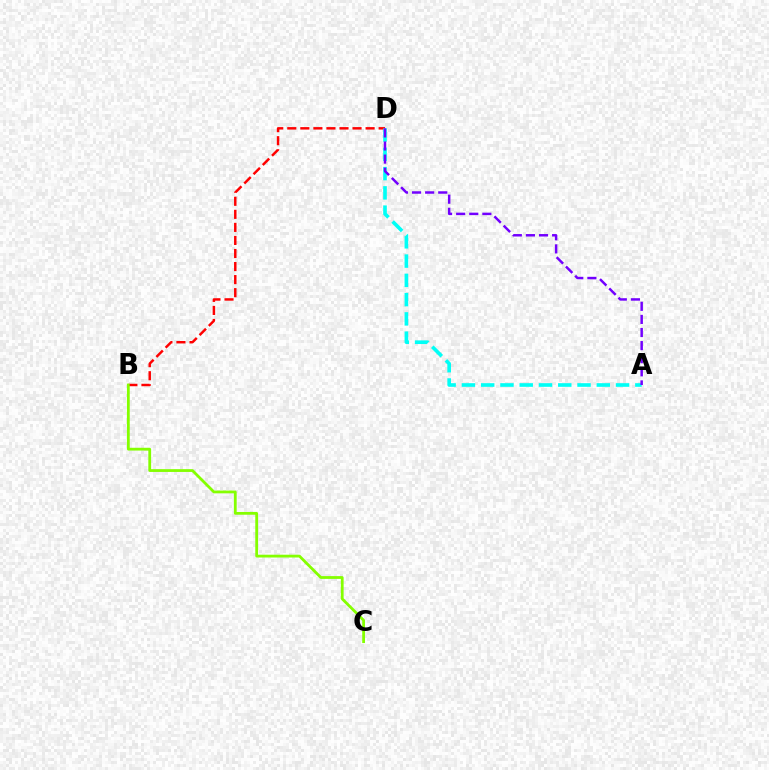{('B', 'D'): [{'color': '#ff0000', 'line_style': 'dashed', 'thickness': 1.77}], ('A', 'D'): [{'color': '#00fff6', 'line_style': 'dashed', 'thickness': 2.62}, {'color': '#7200ff', 'line_style': 'dashed', 'thickness': 1.78}], ('B', 'C'): [{'color': '#84ff00', 'line_style': 'solid', 'thickness': 2.01}]}